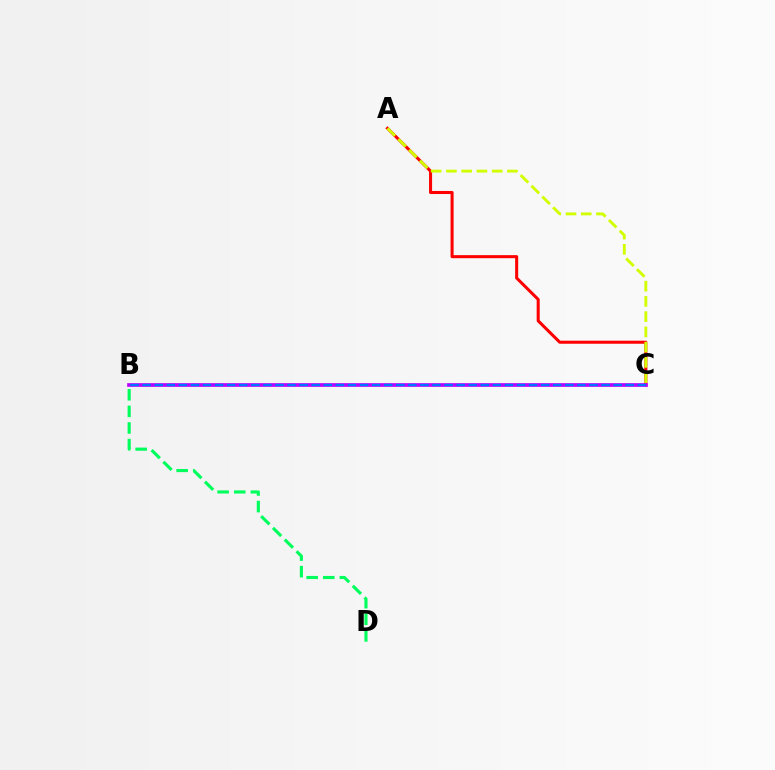{('A', 'C'): [{'color': '#ff0000', 'line_style': 'solid', 'thickness': 2.19}, {'color': '#d1ff00', 'line_style': 'dashed', 'thickness': 2.07}], ('B', 'C'): [{'color': '#b900ff', 'line_style': 'solid', 'thickness': 2.63}, {'color': '#0074ff', 'line_style': 'dashed', 'thickness': 1.64}], ('B', 'D'): [{'color': '#00ff5c', 'line_style': 'dashed', 'thickness': 2.26}]}